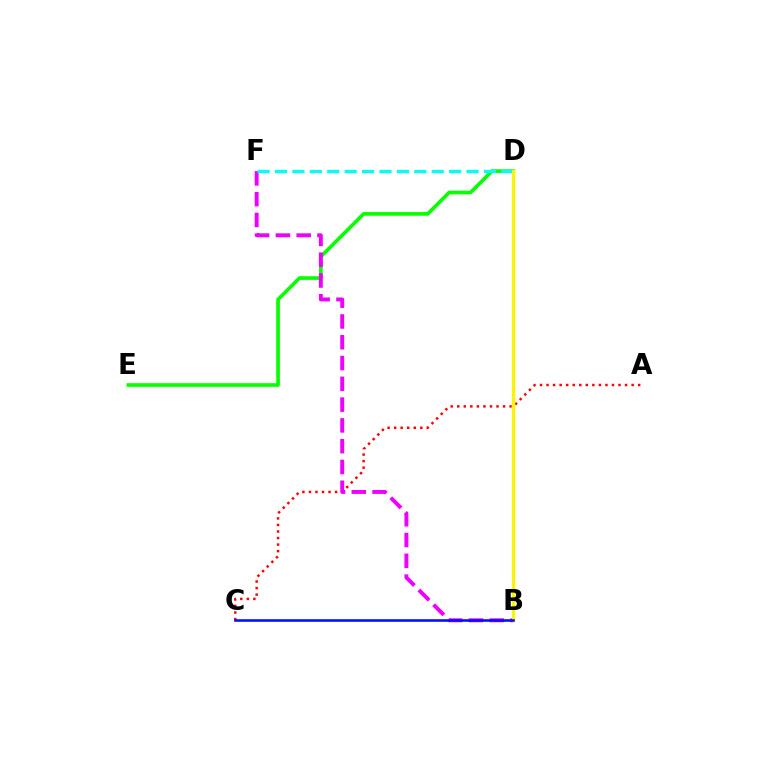{('D', 'E'): [{'color': '#08ff00', 'line_style': 'solid', 'thickness': 2.64}], ('A', 'C'): [{'color': '#ff0000', 'line_style': 'dotted', 'thickness': 1.78}], ('B', 'F'): [{'color': '#ee00ff', 'line_style': 'dashed', 'thickness': 2.82}], ('D', 'F'): [{'color': '#00fff6', 'line_style': 'dashed', 'thickness': 2.37}], ('B', 'D'): [{'color': '#fcf500', 'line_style': 'solid', 'thickness': 2.39}], ('B', 'C'): [{'color': '#0010ff', 'line_style': 'solid', 'thickness': 1.87}]}